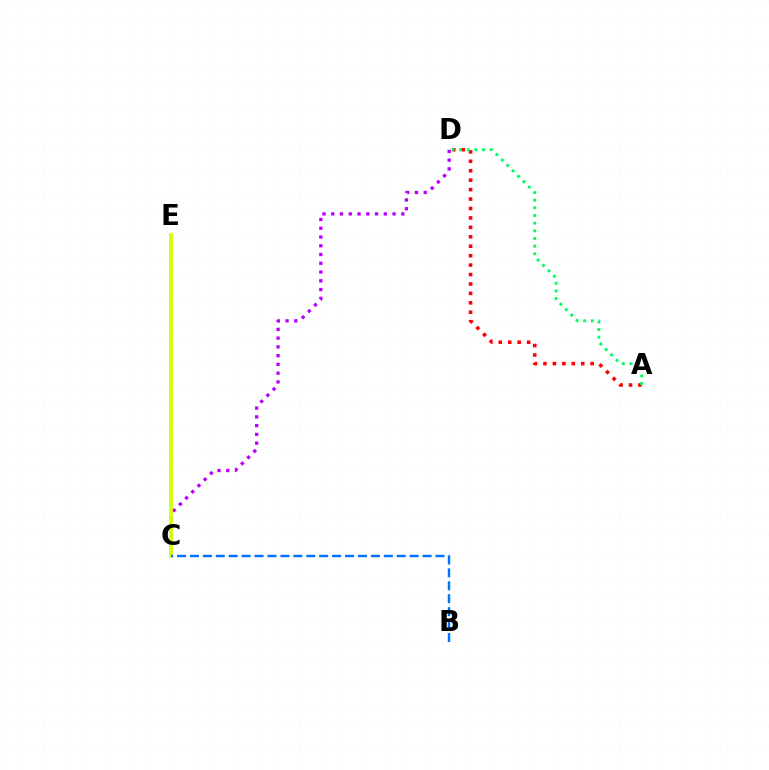{('C', 'D'): [{'color': '#b900ff', 'line_style': 'dotted', 'thickness': 2.38}], ('A', 'D'): [{'color': '#ff0000', 'line_style': 'dotted', 'thickness': 2.56}, {'color': '#00ff5c', 'line_style': 'dotted', 'thickness': 2.08}], ('C', 'E'): [{'color': '#d1ff00', 'line_style': 'solid', 'thickness': 2.67}], ('B', 'C'): [{'color': '#0074ff', 'line_style': 'dashed', 'thickness': 1.76}]}